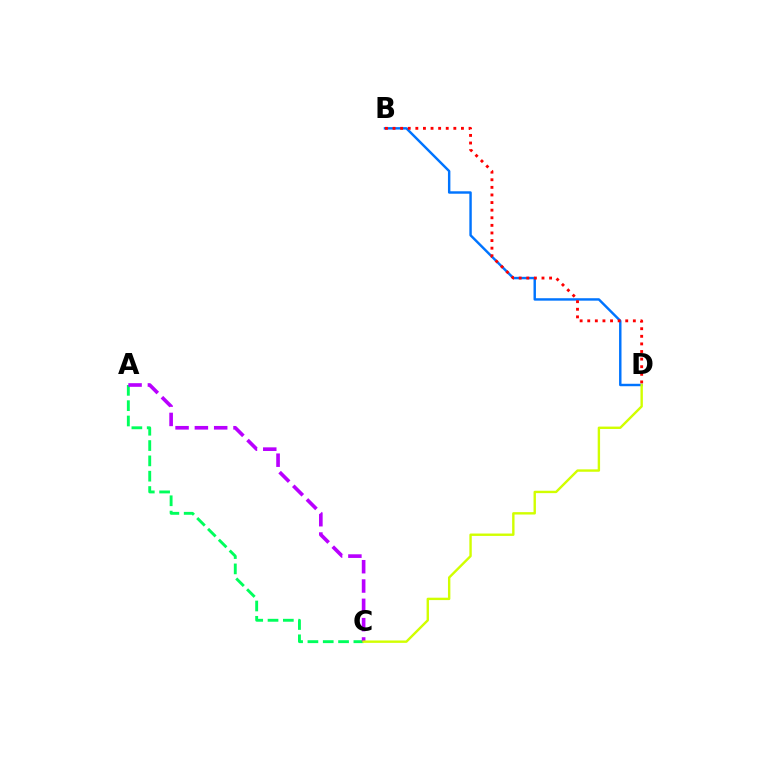{('B', 'D'): [{'color': '#0074ff', 'line_style': 'solid', 'thickness': 1.75}, {'color': '#ff0000', 'line_style': 'dotted', 'thickness': 2.06}], ('A', 'C'): [{'color': '#00ff5c', 'line_style': 'dashed', 'thickness': 2.08}, {'color': '#b900ff', 'line_style': 'dashed', 'thickness': 2.62}], ('C', 'D'): [{'color': '#d1ff00', 'line_style': 'solid', 'thickness': 1.72}]}